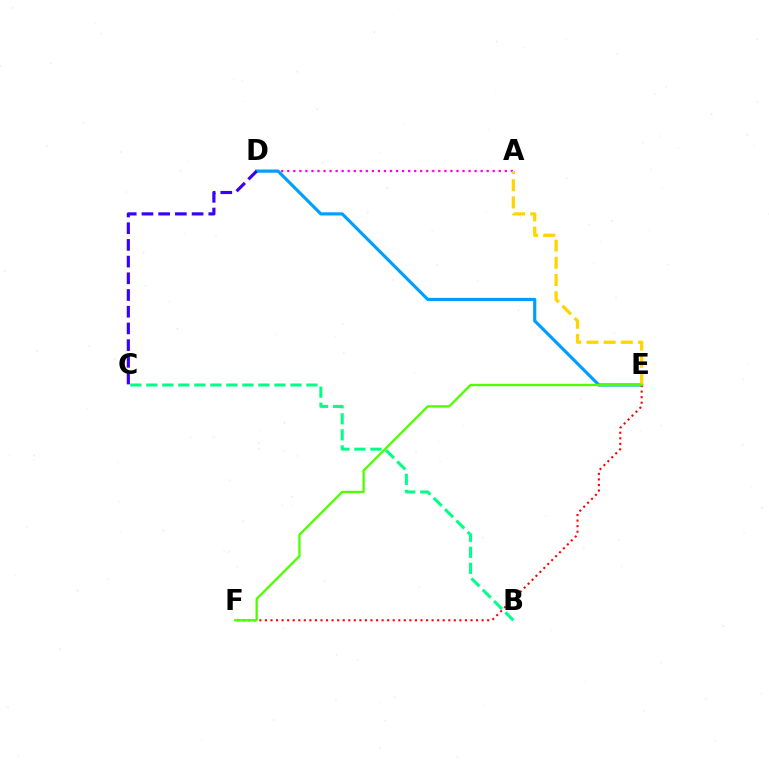{('A', 'D'): [{'color': '#ff00ed', 'line_style': 'dotted', 'thickness': 1.64}], ('D', 'E'): [{'color': '#009eff', 'line_style': 'solid', 'thickness': 2.28}], ('B', 'C'): [{'color': '#00ff86', 'line_style': 'dashed', 'thickness': 2.18}], ('A', 'E'): [{'color': '#ffd500', 'line_style': 'dashed', 'thickness': 2.34}], ('C', 'D'): [{'color': '#3700ff', 'line_style': 'dashed', 'thickness': 2.27}], ('E', 'F'): [{'color': '#ff0000', 'line_style': 'dotted', 'thickness': 1.51}, {'color': '#4fff00', 'line_style': 'solid', 'thickness': 1.68}]}